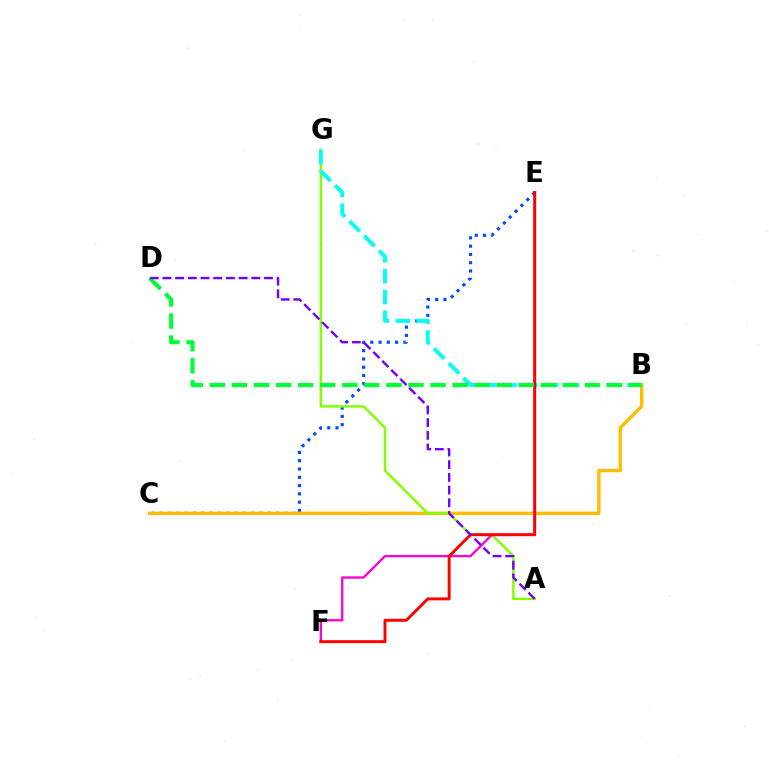{('C', 'E'): [{'color': '#004bff', 'line_style': 'dotted', 'thickness': 2.25}], ('B', 'C'): [{'color': '#ffbd00', 'line_style': 'solid', 'thickness': 2.45}], ('A', 'G'): [{'color': '#84ff00', 'line_style': 'solid', 'thickness': 1.78}], ('B', 'G'): [{'color': '#00fff6', 'line_style': 'dashed', 'thickness': 2.83}], ('E', 'F'): [{'color': '#ff00cf', 'line_style': 'solid', 'thickness': 1.67}, {'color': '#ff0000', 'line_style': 'solid', 'thickness': 2.11}], ('B', 'D'): [{'color': '#00ff39', 'line_style': 'dashed', 'thickness': 3.0}], ('A', 'D'): [{'color': '#7200ff', 'line_style': 'dashed', 'thickness': 1.72}]}